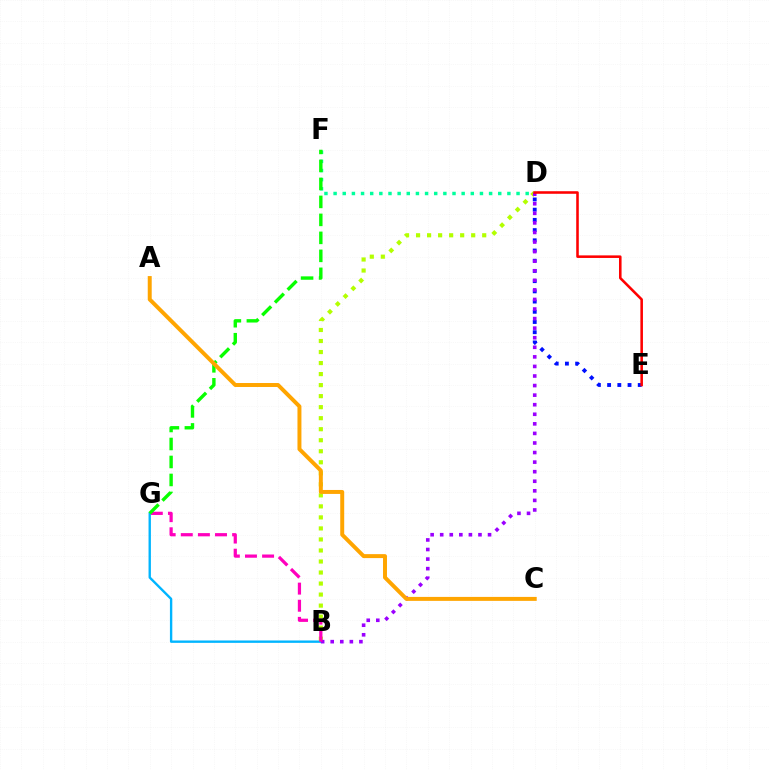{('D', 'F'): [{'color': '#00ff9d', 'line_style': 'dotted', 'thickness': 2.49}], ('D', 'E'): [{'color': '#0010ff', 'line_style': 'dotted', 'thickness': 2.77}, {'color': '#ff0000', 'line_style': 'solid', 'thickness': 1.85}], ('B', 'G'): [{'color': '#00b5ff', 'line_style': 'solid', 'thickness': 1.71}, {'color': '#ff00bd', 'line_style': 'dashed', 'thickness': 2.33}], ('B', 'D'): [{'color': '#b3ff00', 'line_style': 'dotted', 'thickness': 3.0}, {'color': '#9b00ff', 'line_style': 'dotted', 'thickness': 2.6}], ('F', 'G'): [{'color': '#08ff00', 'line_style': 'dashed', 'thickness': 2.44}], ('A', 'C'): [{'color': '#ffa500', 'line_style': 'solid', 'thickness': 2.85}]}